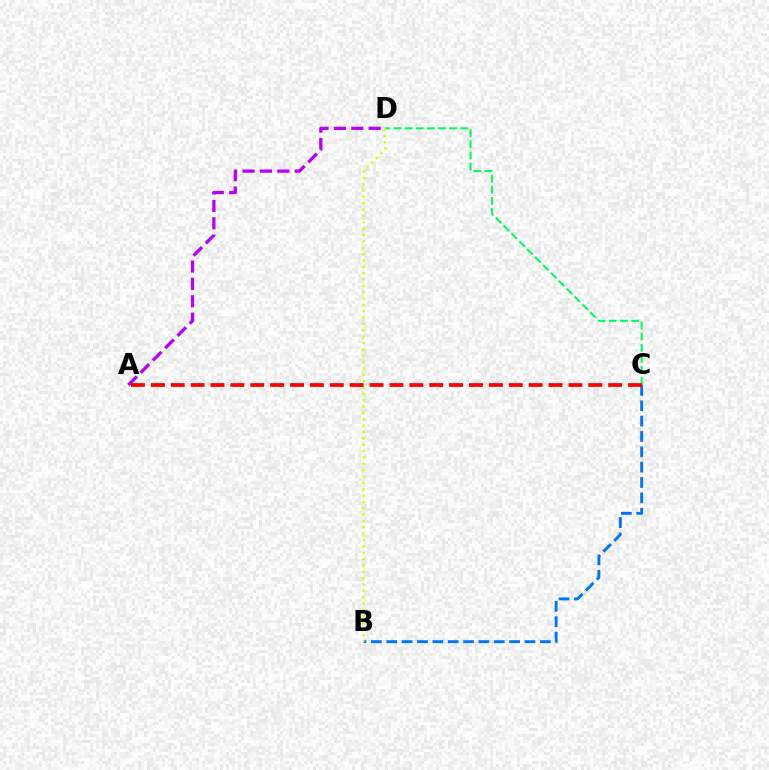{('A', 'D'): [{'color': '#b900ff', 'line_style': 'dashed', 'thickness': 2.36}], ('B', 'C'): [{'color': '#0074ff', 'line_style': 'dashed', 'thickness': 2.09}], ('C', 'D'): [{'color': '#00ff5c', 'line_style': 'dashed', 'thickness': 1.51}], ('B', 'D'): [{'color': '#d1ff00', 'line_style': 'dotted', 'thickness': 1.73}], ('A', 'C'): [{'color': '#ff0000', 'line_style': 'dashed', 'thickness': 2.7}]}